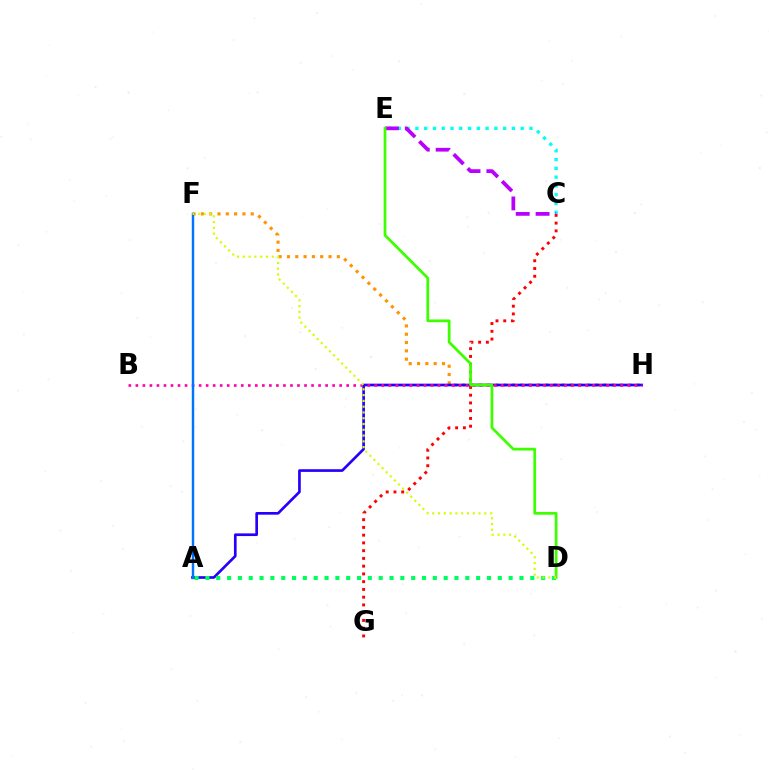{('C', 'G'): [{'color': '#ff0000', 'line_style': 'dotted', 'thickness': 2.11}], ('F', 'H'): [{'color': '#ff9400', 'line_style': 'dotted', 'thickness': 2.26}], ('A', 'H'): [{'color': '#2500ff', 'line_style': 'solid', 'thickness': 1.93}], ('B', 'H'): [{'color': '#ff00ac', 'line_style': 'dotted', 'thickness': 1.91}], ('A', 'D'): [{'color': '#00ff5c', 'line_style': 'dotted', 'thickness': 2.94}], ('C', 'E'): [{'color': '#00fff6', 'line_style': 'dotted', 'thickness': 2.38}, {'color': '#b900ff', 'line_style': 'dashed', 'thickness': 2.7}], ('A', 'F'): [{'color': '#0074ff', 'line_style': 'solid', 'thickness': 1.76}], ('D', 'E'): [{'color': '#3dff00', 'line_style': 'solid', 'thickness': 1.98}], ('D', 'F'): [{'color': '#d1ff00', 'line_style': 'dotted', 'thickness': 1.57}]}